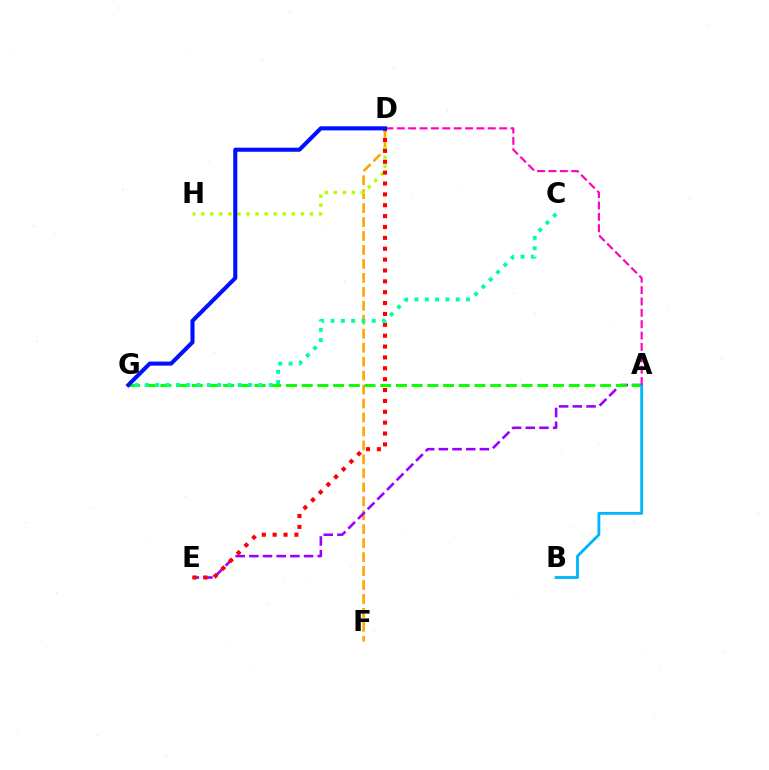{('D', 'F'): [{'color': '#ffa500', 'line_style': 'dashed', 'thickness': 1.9}], ('A', 'E'): [{'color': '#9b00ff', 'line_style': 'dashed', 'thickness': 1.86}], ('D', 'H'): [{'color': '#b3ff00', 'line_style': 'dotted', 'thickness': 2.46}], ('A', 'G'): [{'color': '#08ff00', 'line_style': 'dashed', 'thickness': 2.13}], ('A', 'B'): [{'color': '#00b5ff', 'line_style': 'solid', 'thickness': 2.03}], ('D', 'E'): [{'color': '#ff0000', 'line_style': 'dotted', 'thickness': 2.95}], ('A', 'D'): [{'color': '#ff00bd', 'line_style': 'dashed', 'thickness': 1.54}], ('D', 'G'): [{'color': '#0010ff', 'line_style': 'solid', 'thickness': 2.93}], ('C', 'G'): [{'color': '#00ff9d', 'line_style': 'dotted', 'thickness': 2.8}]}